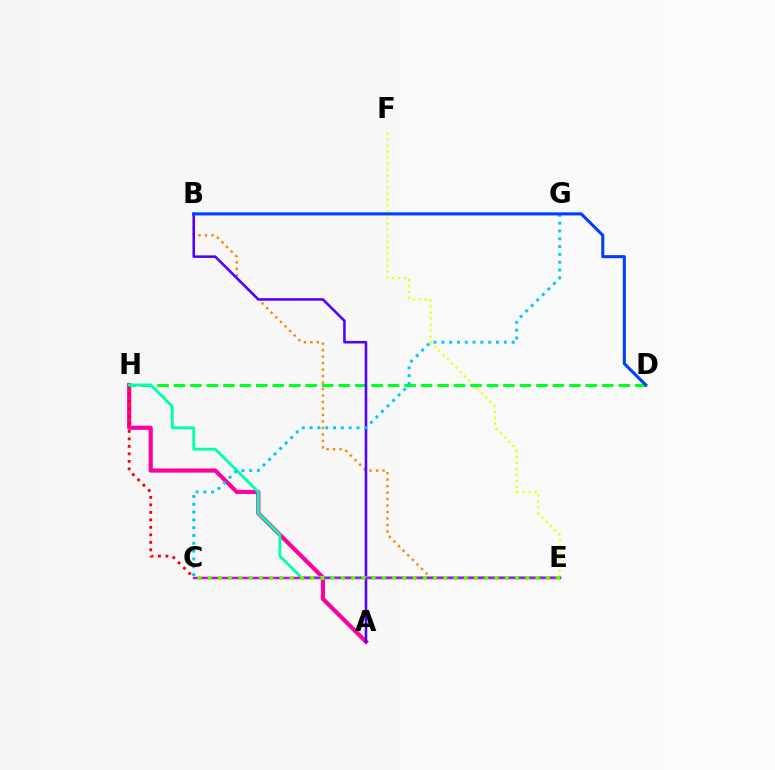{('A', 'H'): [{'color': '#ff00a0', 'line_style': 'solid', 'thickness': 3.0}], ('E', 'F'): [{'color': '#eeff00', 'line_style': 'dotted', 'thickness': 1.63}], ('C', 'H'): [{'color': '#ff0000', 'line_style': 'dotted', 'thickness': 2.04}], ('B', 'E'): [{'color': '#ff8800', 'line_style': 'dotted', 'thickness': 1.76}], ('D', 'H'): [{'color': '#00ff27', 'line_style': 'dashed', 'thickness': 2.24}], ('A', 'B'): [{'color': '#4f00ff', 'line_style': 'solid', 'thickness': 1.84}], ('E', 'H'): [{'color': '#00ffaf', 'line_style': 'solid', 'thickness': 2.05}], ('C', 'E'): [{'color': '#d600ff', 'line_style': 'solid', 'thickness': 1.77}, {'color': '#66ff00', 'line_style': 'dotted', 'thickness': 2.78}], ('C', 'G'): [{'color': '#00c7ff', 'line_style': 'dotted', 'thickness': 2.12}], ('B', 'D'): [{'color': '#003fff', 'line_style': 'solid', 'thickness': 2.21}]}